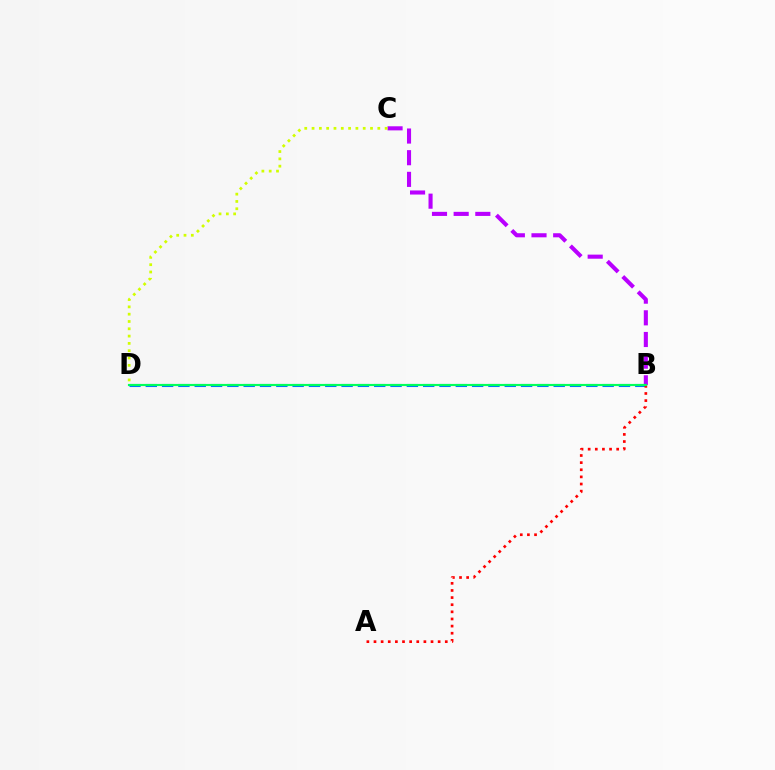{('B', 'C'): [{'color': '#b900ff', 'line_style': 'dashed', 'thickness': 2.94}], ('B', 'D'): [{'color': '#0074ff', 'line_style': 'dashed', 'thickness': 2.22}, {'color': '#00ff5c', 'line_style': 'solid', 'thickness': 1.55}], ('C', 'D'): [{'color': '#d1ff00', 'line_style': 'dotted', 'thickness': 1.99}], ('A', 'B'): [{'color': '#ff0000', 'line_style': 'dotted', 'thickness': 1.94}]}